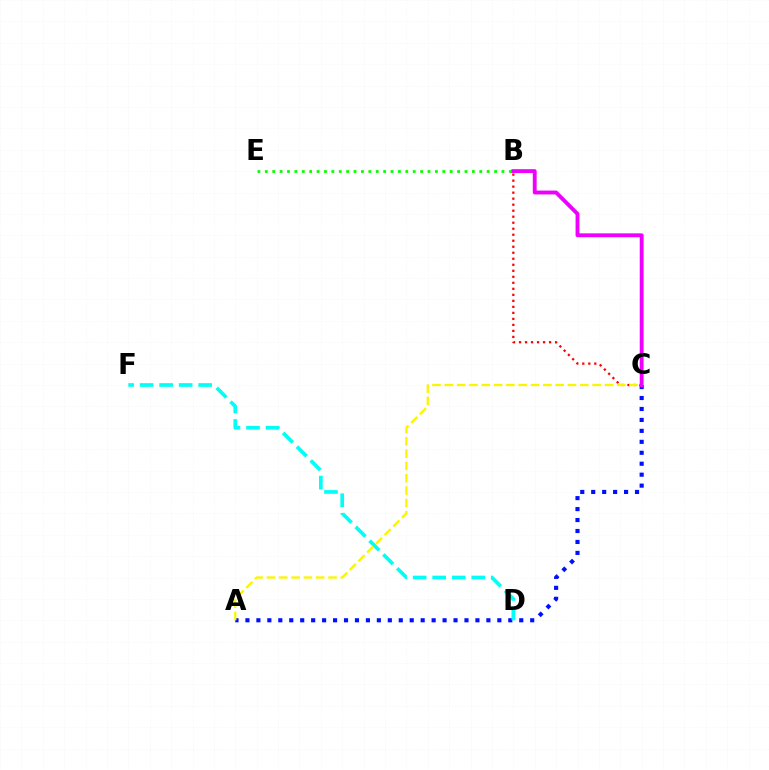{('B', 'C'): [{'color': '#ff0000', 'line_style': 'dotted', 'thickness': 1.63}, {'color': '#ee00ff', 'line_style': 'solid', 'thickness': 2.78}], ('A', 'C'): [{'color': '#0010ff', 'line_style': 'dotted', 'thickness': 2.98}, {'color': '#fcf500', 'line_style': 'dashed', 'thickness': 1.67}], ('D', 'F'): [{'color': '#00fff6', 'line_style': 'dashed', 'thickness': 2.65}], ('B', 'E'): [{'color': '#08ff00', 'line_style': 'dotted', 'thickness': 2.01}]}